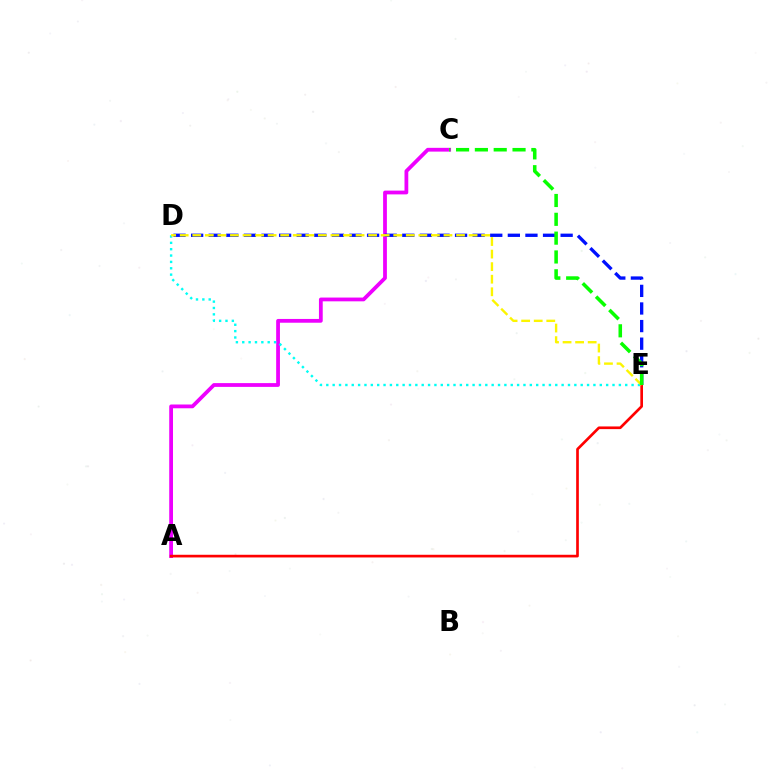{('A', 'C'): [{'color': '#ee00ff', 'line_style': 'solid', 'thickness': 2.72}], ('D', 'E'): [{'color': '#00fff6', 'line_style': 'dotted', 'thickness': 1.73}, {'color': '#0010ff', 'line_style': 'dashed', 'thickness': 2.39}, {'color': '#fcf500', 'line_style': 'dashed', 'thickness': 1.71}], ('A', 'E'): [{'color': '#ff0000', 'line_style': 'solid', 'thickness': 1.93}], ('C', 'E'): [{'color': '#08ff00', 'line_style': 'dashed', 'thickness': 2.56}]}